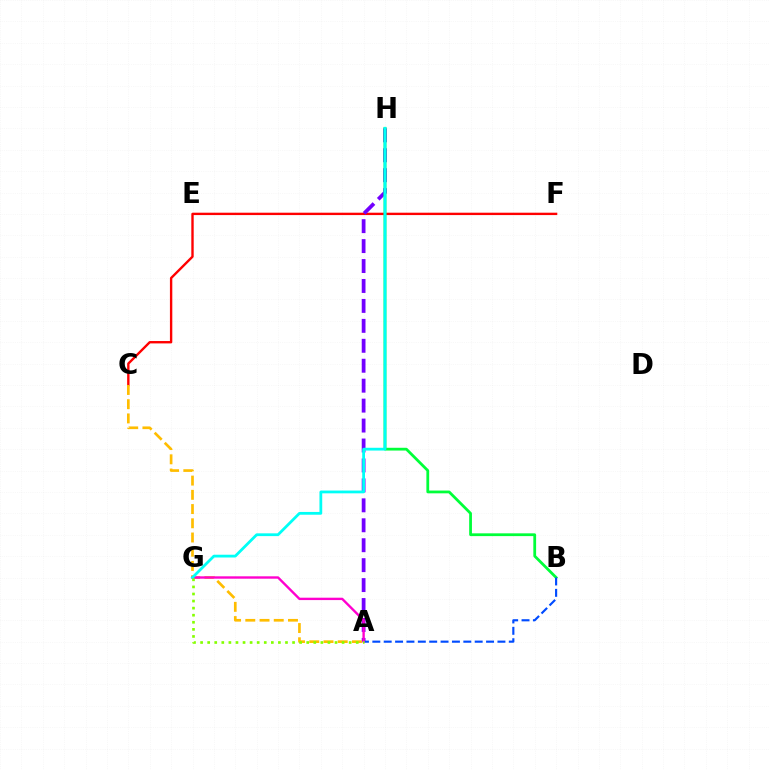{('C', 'F'): [{'color': '#ff0000', 'line_style': 'solid', 'thickness': 1.71}], ('A', 'H'): [{'color': '#7200ff', 'line_style': 'dashed', 'thickness': 2.71}], ('B', 'H'): [{'color': '#00ff39', 'line_style': 'solid', 'thickness': 2.0}], ('A', 'B'): [{'color': '#004bff', 'line_style': 'dashed', 'thickness': 1.54}], ('A', 'C'): [{'color': '#ffbd00', 'line_style': 'dashed', 'thickness': 1.93}], ('A', 'G'): [{'color': '#ff00cf', 'line_style': 'solid', 'thickness': 1.71}, {'color': '#84ff00', 'line_style': 'dotted', 'thickness': 1.92}], ('G', 'H'): [{'color': '#00fff6', 'line_style': 'solid', 'thickness': 2.0}]}